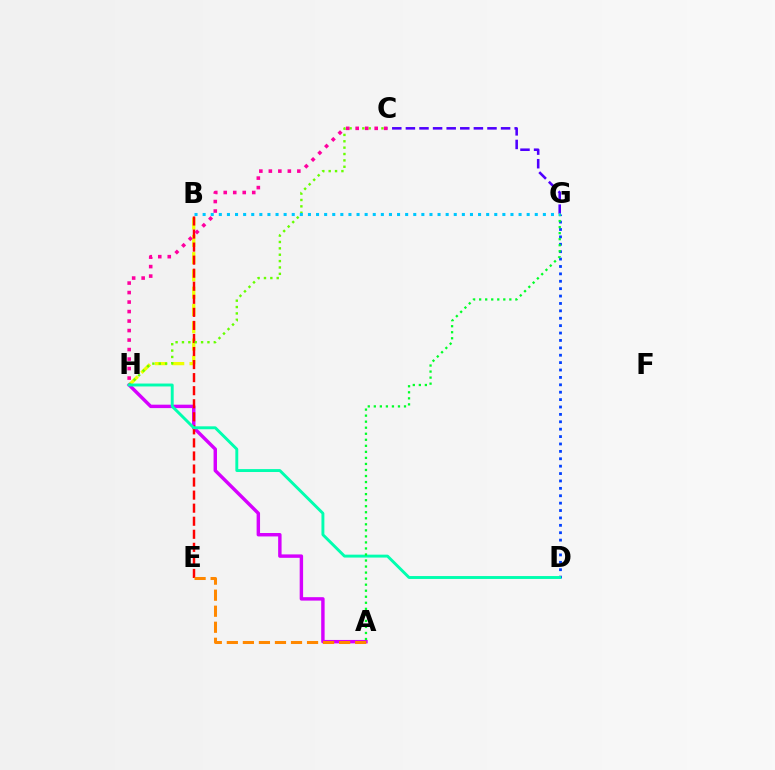{('B', 'H'): [{'color': '#eeff00', 'line_style': 'dashed', 'thickness': 2.35}], ('A', 'H'): [{'color': '#d600ff', 'line_style': 'solid', 'thickness': 2.47}], ('B', 'E'): [{'color': '#ff0000', 'line_style': 'dashed', 'thickness': 1.77}], ('C', 'H'): [{'color': '#66ff00', 'line_style': 'dotted', 'thickness': 1.73}, {'color': '#ff00a0', 'line_style': 'dotted', 'thickness': 2.58}], ('D', 'G'): [{'color': '#003fff', 'line_style': 'dotted', 'thickness': 2.01}], ('D', 'H'): [{'color': '#00ffaf', 'line_style': 'solid', 'thickness': 2.1}], ('A', 'G'): [{'color': '#00ff27', 'line_style': 'dotted', 'thickness': 1.64}], ('C', 'G'): [{'color': '#4f00ff', 'line_style': 'dashed', 'thickness': 1.85}], ('B', 'G'): [{'color': '#00c7ff', 'line_style': 'dotted', 'thickness': 2.2}], ('A', 'E'): [{'color': '#ff8800', 'line_style': 'dashed', 'thickness': 2.18}]}